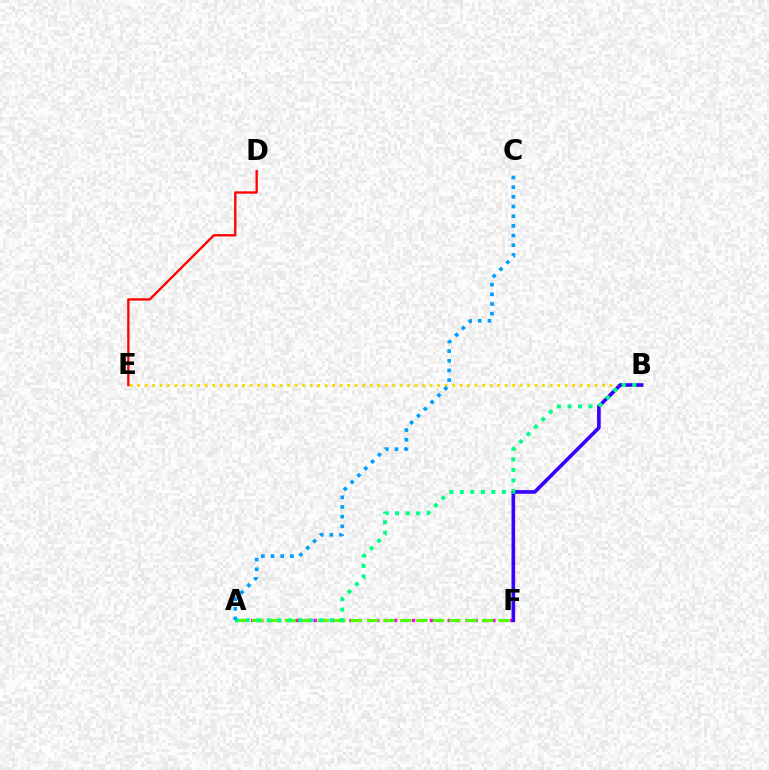{('A', 'F'): [{'color': '#ff00ed', 'line_style': 'dotted', 'thickness': 2.43}, {'color': '#4fff00', 'line_style': 'dashed', 'thickness': 2.23}], ('B', 'E'): [{'color': '#ffd500', 'line_style': 'dotted', 'thickness': 2.04}], ('B', 'F'): [{'color': '#3700ff', 'line_style': 'solid', 'thickness': 2.61}], ('A', 'B'): [{'color': '#00ff86', 'line_style': 'dotted', 'thickness': 2.86}], ('D', 'E'): [{'color': '#ff0000', 'line_style': 'solid', 'thickness': 1.67}], ('A', 'C'): [{'color': '#009eff', 'line_style': 'dotted', 'thickness': 2.63}]}